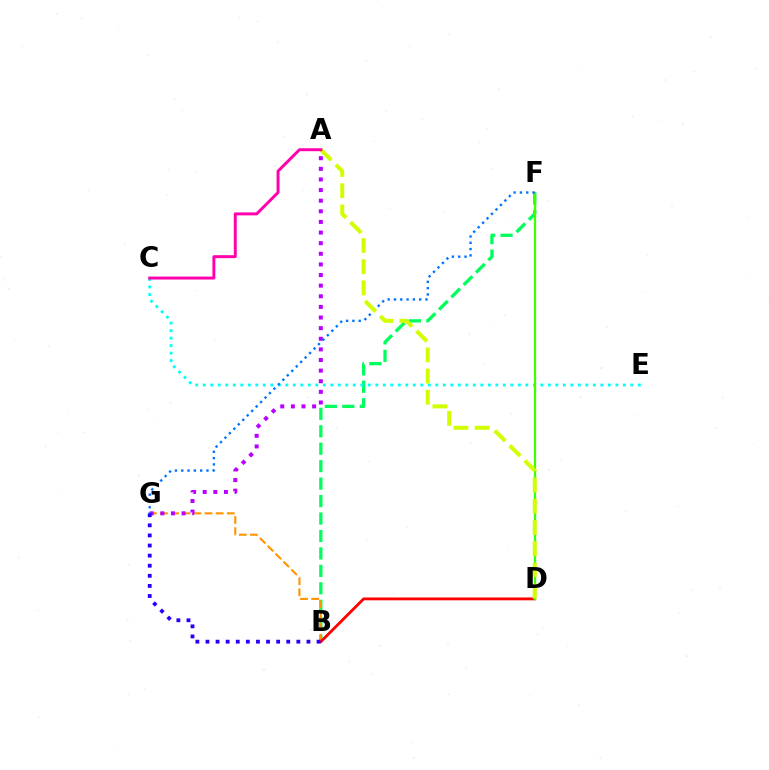{('B', 'F'): [{'color': '#00ff5c', 'line_style': 'dashed', 'thickness': 2.37}], ('C', 'E'): [{'color': '#00fff6', 'line_style': 'dotted', 'thickness': 2.04}], ('B', 'G'): [{'color': '#ff9400', 'line_style': 'dashed', 'thickness': 1.51}, {'color': '#2500ff', 'line_style': 'dotted', 'thickness': 2.74}], ('B', 'D'): [{'color': '#ff0000', 'line_style': 'solid', 'thickness': 2.04}], ('D', 'F'): [{'color': '#3dff00', 'line_style': 'solid', 'thickness': 1.64}], ('A', 'G'): [{'color': '#b900ff', 'line_style': 'dotted', 'thickness': 2.89}], ('F', 'G'): [{'color': '#0074ff', 'line_style': 'dotted', 'thickness': 1.71}], ('A', 'D'): [{'color': '#d1ff00', 'line_style': 'dashed', 'thickness': 2.88}], ('A', 'C'): [{'color': '#ff00ac', 'line_style': 'solid', 'thickness': 2.13}]}